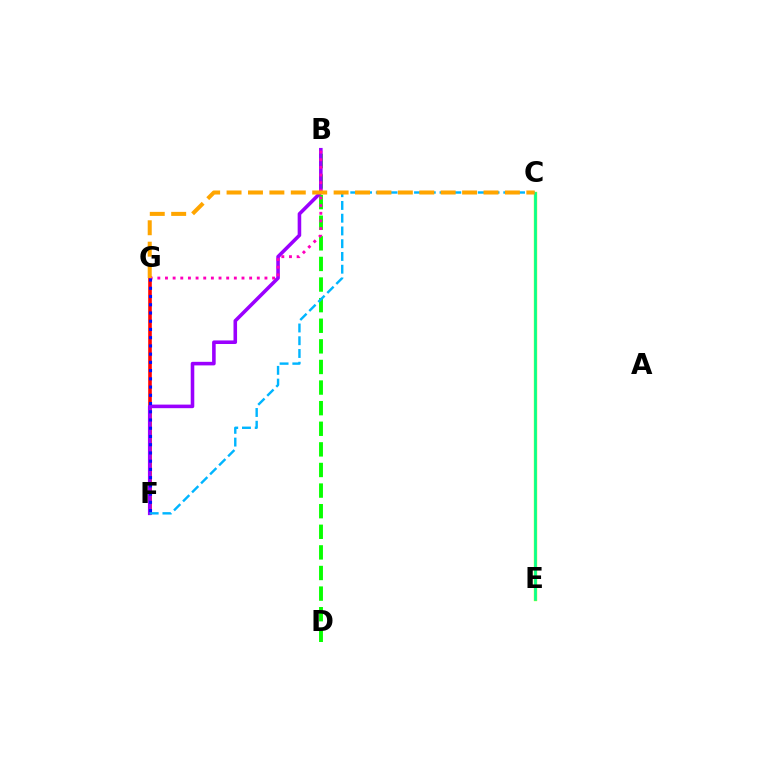{('B', 'D'): [{'color': '#08ff00', 'line_style': 'dashed', 'thickness': 2.8}], ('C', 'E'): [{'color': '#b3ff00', 'line_style': 'solid', 'thickness': 2.41}, {'color': '#00ff9d', 'line_style': 'solid', 'thickness': 1.84}], ('F', 'G'): [{'color': '#ff0000', 'line_style': 'solid', 'thickness': 2.59}, {'color': '#0010ff', 'line_style': 'dotted', 'thickness': 2.24}], ('B', 'F'): [{'color': '#9b00ff', 'line_style': 'solid', 'thickness': 2.57}], ('C', 'F'): [{'color': '#00b5ff', 'line_style': 'dashed', 'thickness': 1.73}], ('B', 'G'): [{'color': '#ff00bd', 'line_style': 'dotted', 'thickness': 2.08}], ('C', 'G'): [{'color': '#ffa500', 'line_style': 'dashed', 'thickness': 2.91}]}